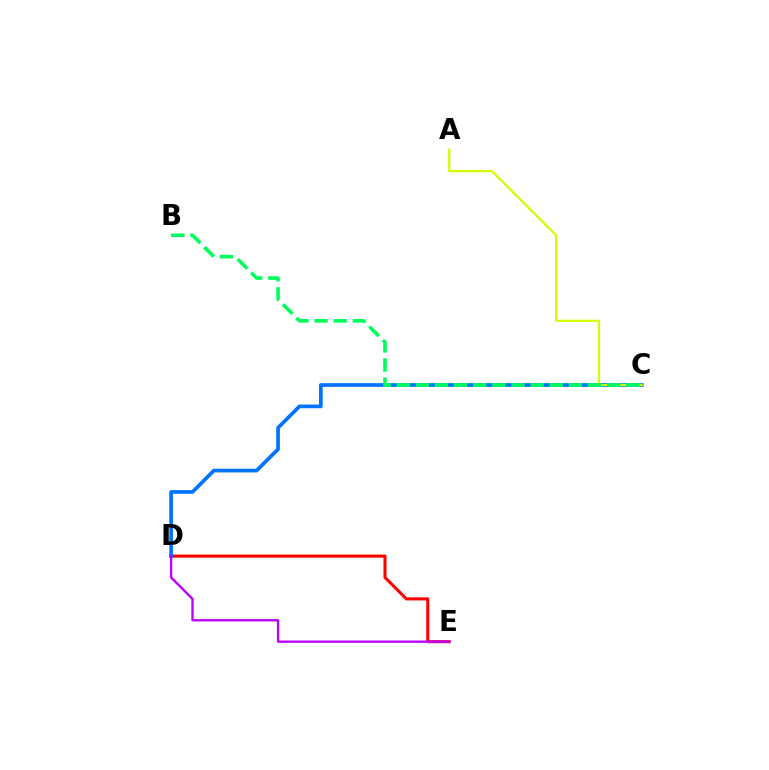{('D', 'E'): [{'color': '#ff0000', 'line_style': 'solid', 'thickness': 2.22}, {'color': '#b900ff', 'line_style': 'solid', 'thickness': 1.68}], ('C', 'D'): [{'color': '#0074ff', 'line_style': 'solid', 'thickness': 2.67}], ('A', 'C'): [{'color': '#d1ff00', 'line_style': 'solid', 'thickness': 1.62}], ('B', 'C'): [{'color': '#00ff5c', 'line_style': 'dashed', 'thickness': 2.6}]}